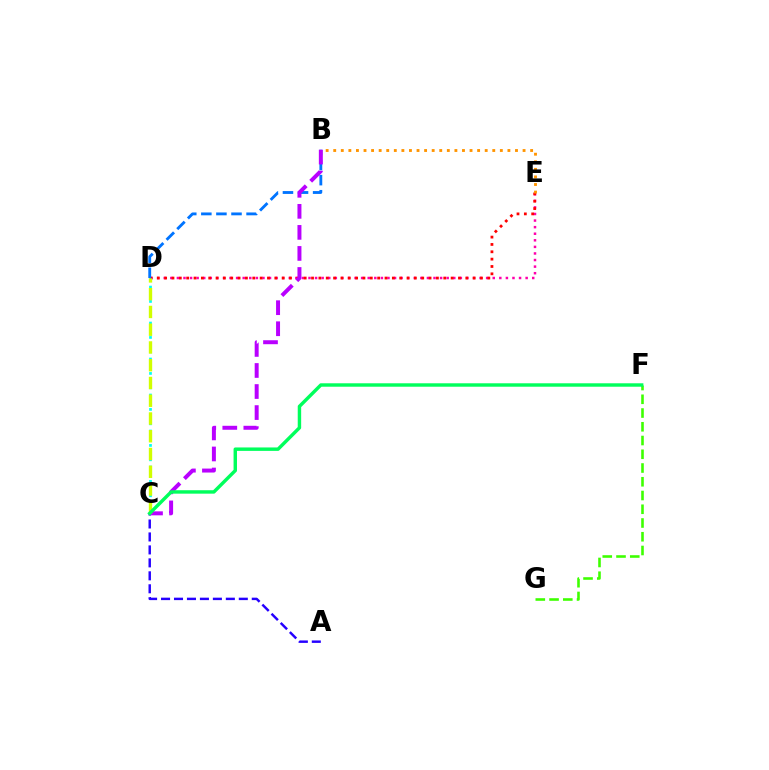{('D', 'E'): [{'color': '#ff00ac', 'line_style': 'dotted', 'thickness': 1.79}, {'color': '#ff0000', 'line_style': 'dotted', 'thickness': 2.0}], ('B', 'E'): [{'color': '#ff9400', 'line_style': 'dotted', 'thickness': 2.06}], ('C', 'D'): [{'color': '#00fff6', 'line_style': 'dotted', 'thickness': 1.96}, {'color': '#d1ff00', 'line_style': 'dashed', 'thickness': 2.41}], ('A', 'C'): [{'color': '#2500ff', 'line_style': 'dashed', 'thickness': 1.76}], ('B', 'D'): [{'color': '#0074ff', 'line_style': 'dashed', 'thickness': 2.05}], ('F', 'G'): [{'color': '#3dff00', 'line_style': 'dashed', 'thickness': 1.87}], ('B', 'C'): [{'color': '#b900ff', 'line_style': 'dashed', 'thickness': 2.86}], ('C', 'F'): [{'color': '#00ff5c', 'line_style': 'solid', 'thickness': 2.47}]}